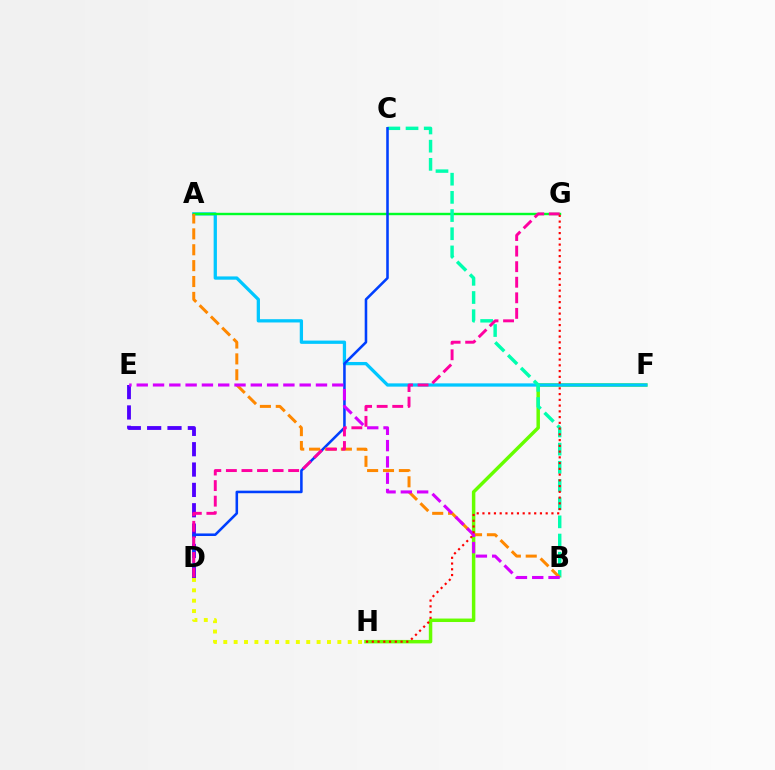{('F', 'H'): [{'color': '#66ff00', 'line_style': 'solid', 'thickness': 2.5}], ('A', 'F'): [{'color': '#00c7ff', 'line_style': 'solid', 'thickness': 2.36}], ('D', 'E'): [{'color': '#4f00ff', 'line_style': 'dashed', 'thickness': 2.76}], ('A', 'G'): [{'color': '#00ff27', 'line_style': 'solid', 'thickness': 1.73}], ('B', 'C'): [{'color': '#00ffaf', 'line_style': 'dashed', 'thickness': 2.47}], ('C', 'D'): [{'color': '#003fff', 'line_style': 'solid', 'thickness': 1.84}], ('A', 'B'): [{'color': '#ff8800', 'line_style': 'dashed', 'thickness': 2.16}], ('D', 'G'): [{'color': '#ff00a0', 'line_style': 'dashed', 'thickness': 2.11}], ('B', 'E'): [{'color': '#d600ff', 'line_style': 'dashed', 'thickness': 2.21}], ('G', 'H'): [{'color': '#ff0000', 'line_style': 'dotted', 'thickness': 1.56}], ('D', 'H'): [{'color': '#eeff00', 'line_style': 'dotted', 'thickness': 2.82}]}